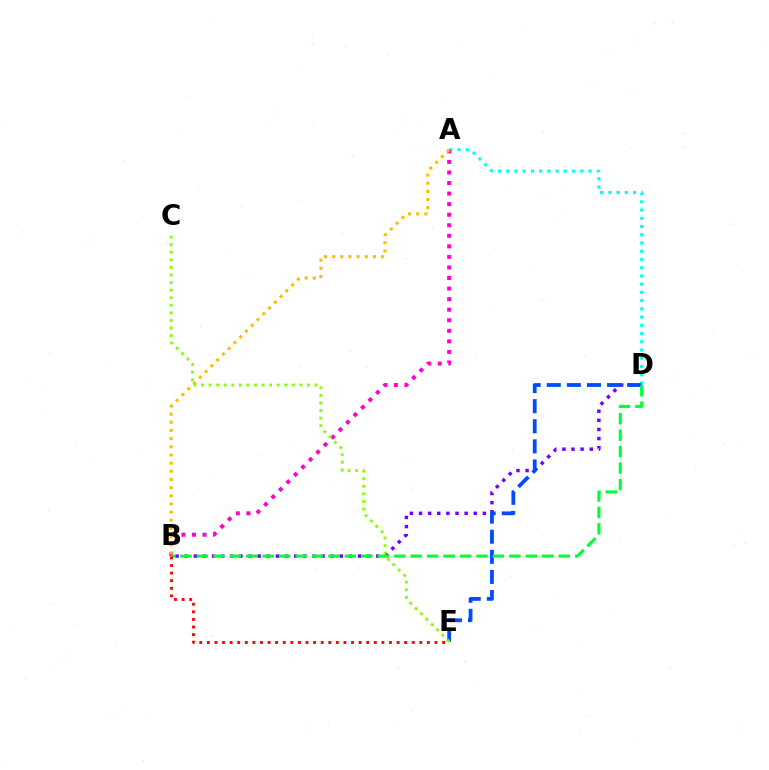{('B', 'D'): [{'color': '#7200ff', 'line_style': 'dotted', 'thickness': 2.48}, {'color': '#00ff39', 'line_style': 'dashed', 'thickness': 2.23}], ('A', 'D'): [{'color': '#00fff6', 'line_style': 'dotted', 'thickness': 2.24}], ('A', 'B'): [{'color': '#ff00cf', 'line_style': 'dotted', 'thickness': 2.87}, {'color': '#ffbd00', 'line_style': 'dotted', 'thickness': 2.22}], ('D', 'E'): [{'color': '#004bff', 'line_style': 'dashed', 'thickness': 2.73}], ('B', 'E'): [{'color': '#ff0000', 'line_style': 'dotted', 'thickness': 2.06}], ('C', 'E'): [{'color': '#84ff00', 'line_style': 'dotted', 'thickness': 2.06}]}